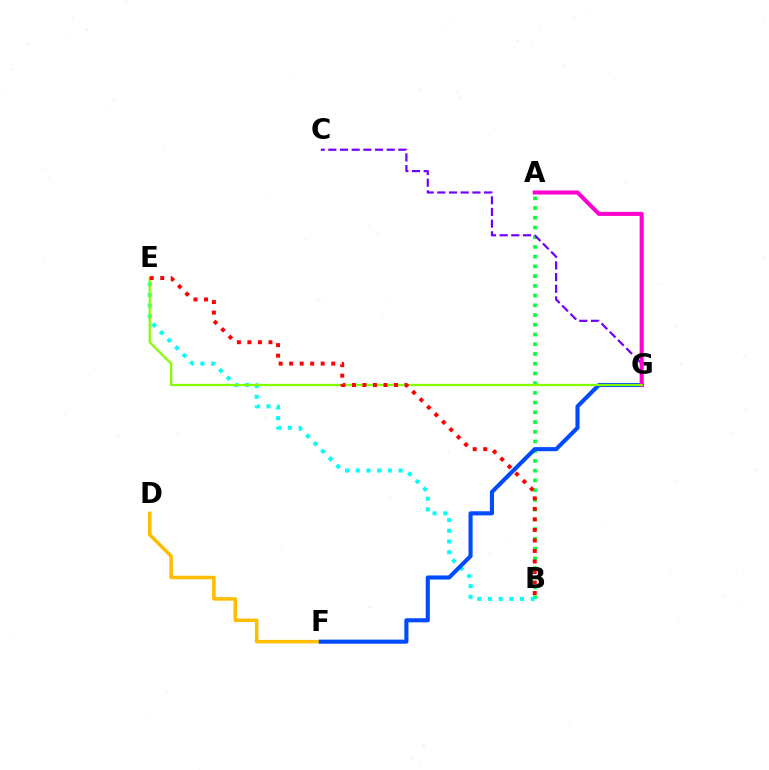{('D', 'F'): [{'color': '#ffbd00', 'line_style': 'solid', 'thickness': 2.53}], ('A', 'B'): [{'color': '#00ff39', 'line_style': 'dotted', 'thickness': 2.64}], ('B', 'E'): [{'color': '#00fff6', 'line_style': 'dotted', 'thickness': 2.91}, {'color': '#ff0000', 'line_style': 'dotted', 'thickness': 2.86}], ('C', 'G'): [{'color': '#7200ff', 'line_style': 'dashed', 'thickness': 1.59}], ('F', 'G'): [{'color': '#004bff', 'line_style': 'solid', 'thickness': 2.95}], ('A', 'G'): [{'color': '#ff00cf', 'line_style': 'solid', 'thickness': 2.91}], ('E', 'G'): [{'color': '#84ff00', 'line_style': 'solid', 'thickness': 1.63}]}